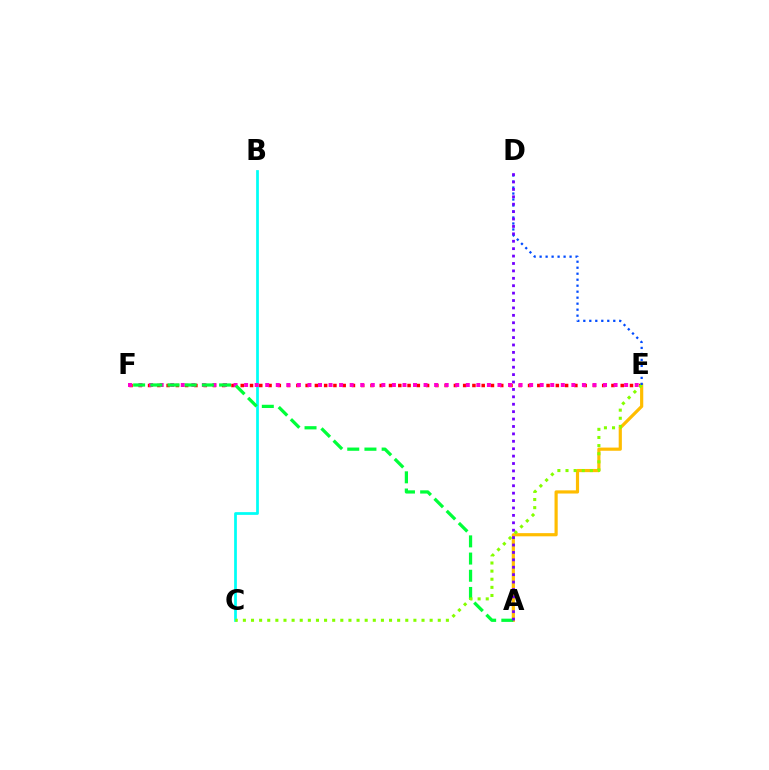{('E', 'F'): [{'color': '#ff0000', 'line_style': 'dotted', 'thickness': 2.52}, {'color': '#ff00cf', 'line_style': 'dotted', 'thickness': 2.87}], ('A', 'E'): [{'color': '#ffbd00', 'line_style': 'solid', 'thickness': 2.29}], ('B', 'C'): [{'color': '#00fff6', 'line_style': 'solid', 'thickness': 1.98}], ('A', 'F'): [{'color': '#00ff39', 'line_style': 'dashed', 'thickness': 2.34}], ('C', 'E'): [{'color': '#84ff00', 'line_style': 'dotted', 'thickness': 2.21}], ('D', 'E'): [{'color': '#004bff', 'line_style': 'dotted', 'thickness': 1.63}], ('A', 'D'): [{'color': '#7200ff', 'line_style': 'dotted', 'thickness': 2.01}]}